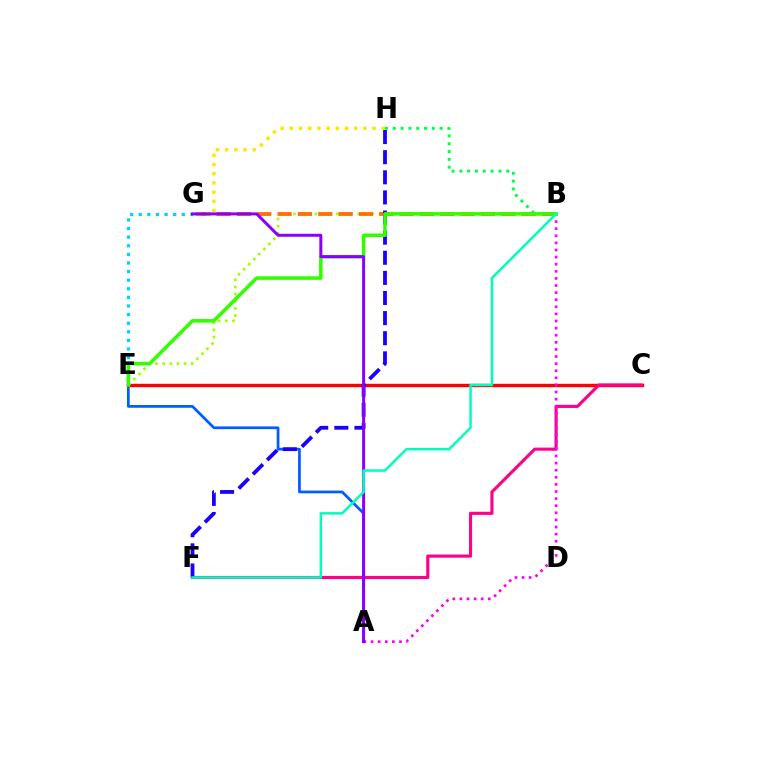{('A', 'E'): [{'color': '#005dff', 'line_style': 'solid', 'thickness': 1.96}], ('B', 'H'): [{'color': '#00ff45', 'line_style': 'dotted', 'thickness': 2.12}], ('C', 'E'): [{'color': '#ff0000', 'line_style': 'solid', 'thickness': 2.43}], ('B', 'E'): [{'color': '#a2ff00', 'line_style': 'dotted', 'thickness': 1.94}, {'color': '#31ff00', 'line_style': 'solid', 'thickness': 2.54}], ('C', 'F'): [{'color': '#ff0088', 'line_style': 'solid', 'thickness': 2.25}], ('B', 'G'): [{'color': '#ff7000', 'line_style': 'dashed', 'thickness': 2.76}], ('G', 'H'): [{'color': '#ffe600', 'line_style': 'dotted', 'thickness': 2.5}], ('E', 'G'): [{'color': '#00d3ff', 'line_style': 'dotted', 'thickness': 2.34}], ('F', 'H'): [{'color': '#1900ff', 'line_style': 'dashed', 'thickness': 2.73}], ('A', 'B'): [{'color': '#fa00f9', 'line_style': 'dotted', 'thickness': 1.93}], ('A', 'G'): [{'color': '#8a00ff', 'line_style': 'solid', 'thickness': 2.16}], ('B', 'F'): [{'color': '#00ffbb', 'line_style': 'solid', 'thickness': 1.8}]}